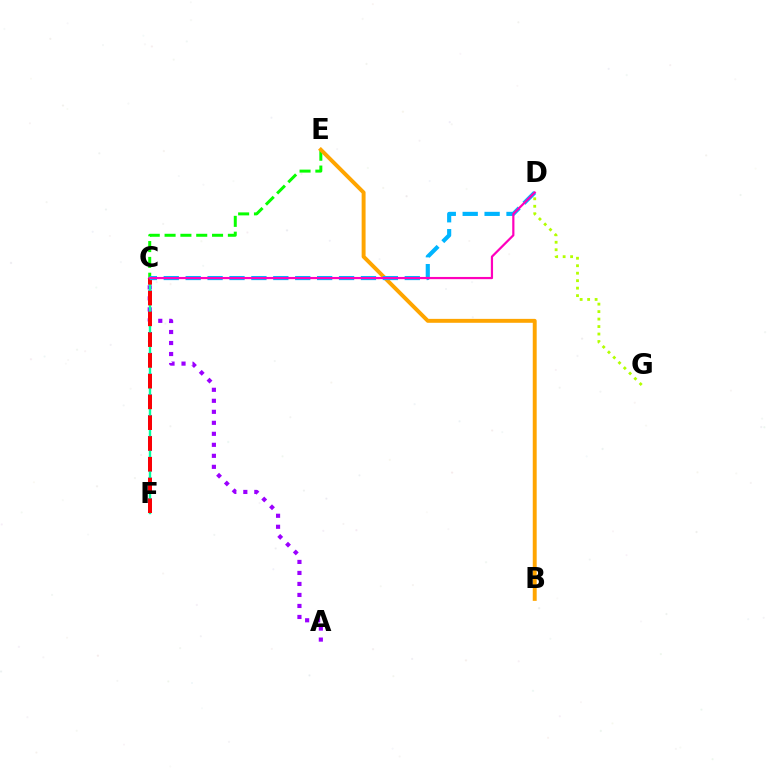{('C', 'F'): [{'color': '#0010ff', 'line_style': 'dashed', 'thickness': 2.83}, {'color': '#00ff9d', 'line_style': 'solid', 'thickness': 1.72}, {'color': '#ff0000', 'line_style': 'dashed', 'thickness': 2.82}], ('C', 'E'): [{'color': '#08ff00', 'line_style': 'dashed', 'thickness': 2.15}], ('A', 'C'): [{'color': '#9b00ff', 'line_style': 'dotted', 'thickness': 2.99}], ('B', 'E'): [{'color': '#ffa500', 'line_style': 'solid', 'thickness': 2.83}], ('D', 'G'): [{'color': '#b3ff00', 'line_style': 'dotted', 'thickness': 2.03}], ('C', 'D'): [{'color': '#00b5ff', 'line_style': 'dashed', 'thickness': 2.98}, {'color': '#ff00bd', 'line_style': 'solid', 'thickness': 1.59}]}